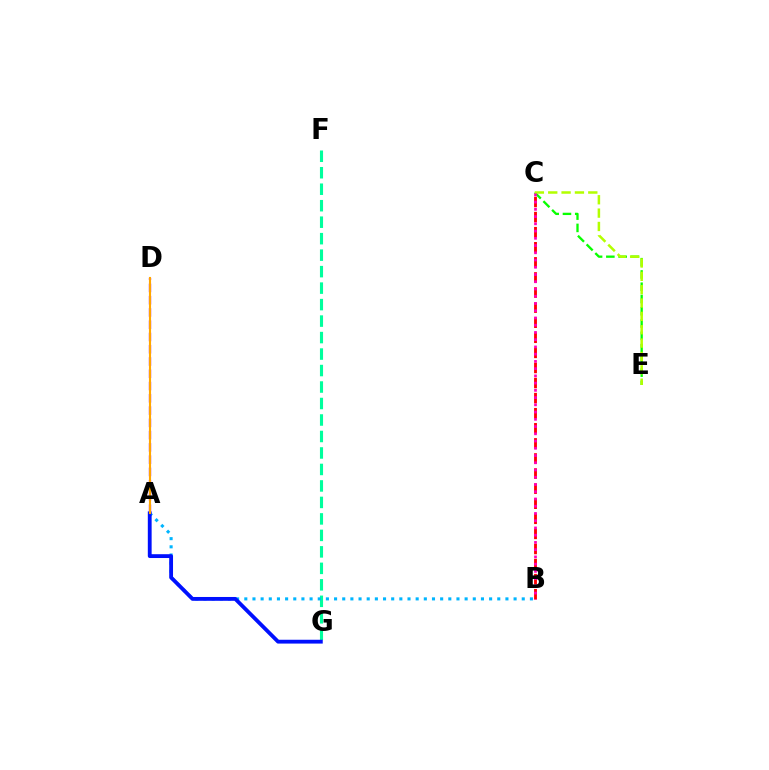{('A', 'D'): [{'color': '#9b00ff', 'line_style': 'dashed', 'thickness': 1.67}, {'color': '#ffa500', 'line_style': 'solid', 'thickness': 1.53}], ('F', 'G'): [{'color': '#00ff9d', 'line_style': 'dashed', 'thickness': 2.24}], ('A', 'B'): [{'color': '#00b5ff', 'line_style': 'dotted', 'thickness': 2.22}], ('B', 'C'): [{'color': '#ff0000', 'line_style': 'dashed', 'thickness': 2.05}, {'color': '#ff00bd', 'line_style': 'dotted', 'thickness': 1.97}], ('C', 'E'): [{'color': '#08ff00', 'line_style': 'dashed', 'thickness': 1.67}, {'color': '#b3ff00', 'line_style': 'dashed', 'thickness': 1.81}], ('A', 'G'): [{'color': '#0010ff', 'line_style': 'solid', 'thickness': 2.75}]}